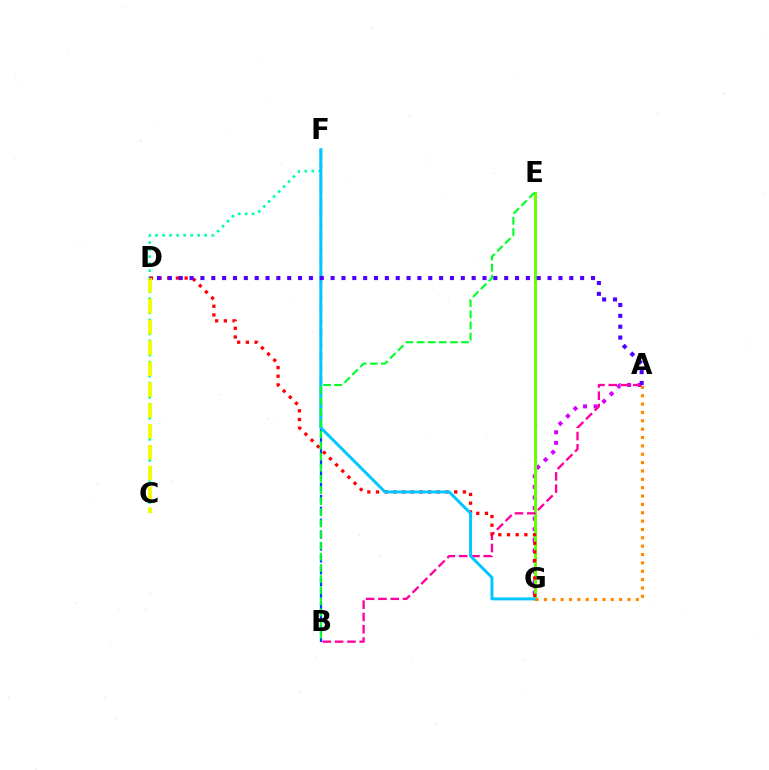{('A', 'G'): [{'color': '#d600ff', 'line_style': 'dotted', 'thickness': 2.87}, {'color': '#ff8800', 'line_style': 'dotted', 'thickness': 2.27}], ('E', 'G'): [{'color': '#66ff00', 'line_style': 'solid', 'thickness': 2.13}], ('A', 'B'): [{'color': '#ff00a0', 'line_style': 'dashed', 'thickness': 1.67}], ('B', 'F'): [{'color': '#003fff', 'line_style': 'dashed', 'thickness': 1.62}], ('C', 'F'): [{'color': '#00ffaf', 'line_style': 'dotted', 'thickness': 1.91}], ('D', 'G'): [{'color': '#ff0000', 'line_style': 'dotted', 'thickness': 2.36}], ('F', 'G'): [{'color': '#00c7ff', 'line_style': 'solid', 'thickness': 2.14}], ('C', 'D'): [{'color': '#eeff00', 'line_style': 'dashed', 'thickness': 2.83}], ('A', 'D'): [{'color': '#4f00ff', 'line_style': 'dotted', 'thickness': 2.95}], ('B', 'E'): [{'color': '#00ff27', 'line_style': 'dashed', 'thickness': 1.51}]}